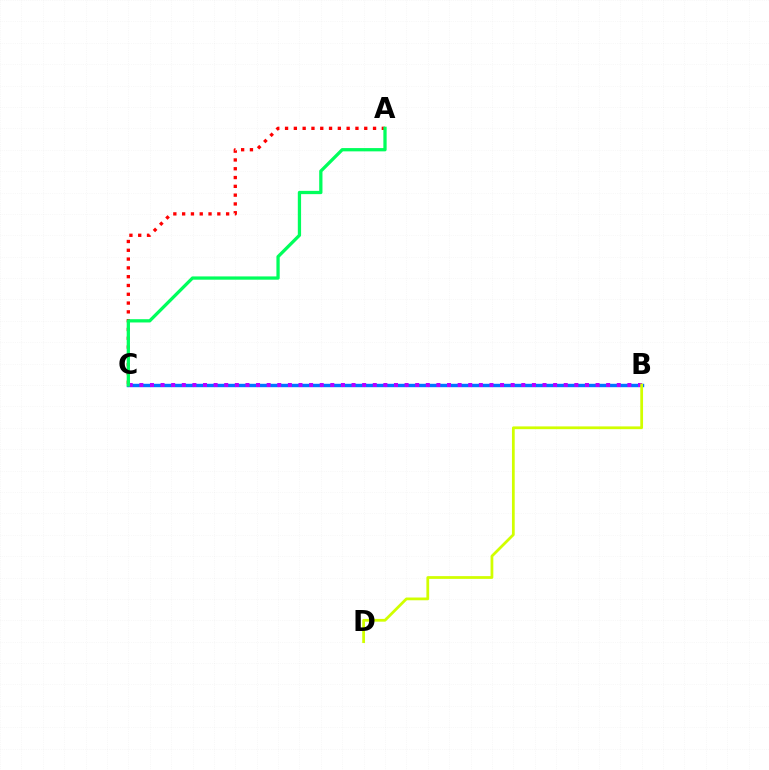{('A', 'C'): [{'color': '#ff0000', 'line_style': 'dotted', 'thickness': 2.39}, {'color': '#00ff5c', 'line_style': 'solid', 'thickness': 2.36}], ('B', 'C'): [{'color': '#0074ff', 'line_style': 'solid', 'thickness': 2.46}, {'color': '#b900ff', 'line_style': 'dotted', 'thickness': 2.88}], ('B', 'D'): [{'color': '#d1ff00', 'line_style': 'solid', 'thickness': 1.99}]}